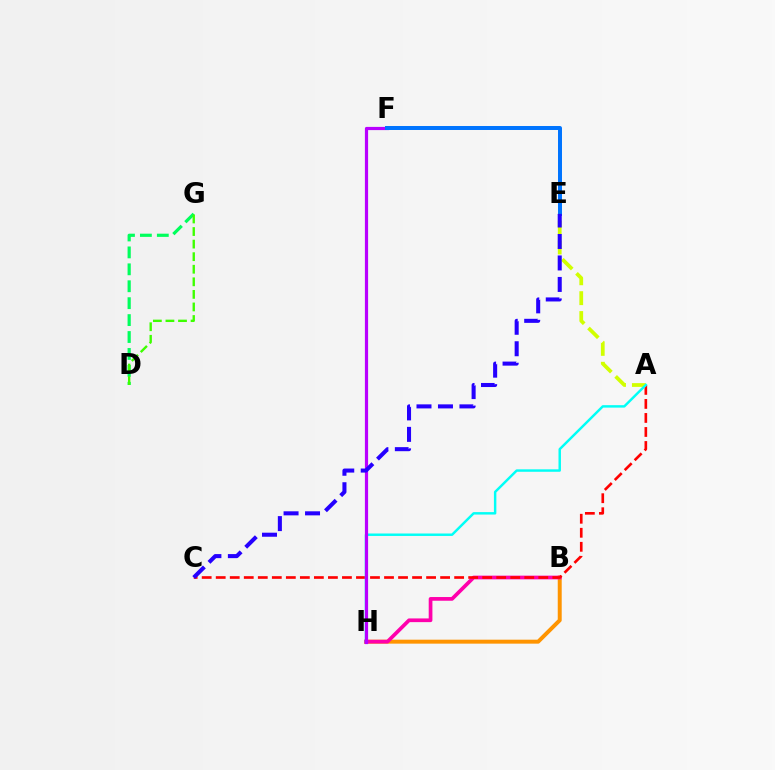{('B', 'H'): [{'color': '#ff9400', 'line_style': 'solid', 'thickness': 2.85}, {'color': '#ff00ac', 'line_style': 'solid', 'thickness': 2.67}], ('A', 'C'): [{'color': '#ff0000', 'line_style': 'dashed', 'thickness': 1.91}], ('A', 'E'): [{'color': '#d1ff00', 'line_style': 'dashed', 'thickness': 2.7}], ('A', 'H'): [{'color': '#00fff6', 'line_style': 'solid', 'thickness': 1.77}], ('D', 'G'): [{'color': '#00ff5c', 'line_style': 'dashed', 'thickness': 2.3}, {'color': '#3dff00', 'line_style': 'dashed', 'thickness': 1.71}], ('F', 'H'): [{'color': '#b900ff', 'line_style': 'solid', 'thickness': 2.31}], ('E', 'F'): [{'color': '#0074ff', 'line_style': 'solid', 'thickness': 2.87}], ('C', 'E'): [{'color': '#2500ff', 'line_style': 'dashed', 'thickness': 2.92}]}